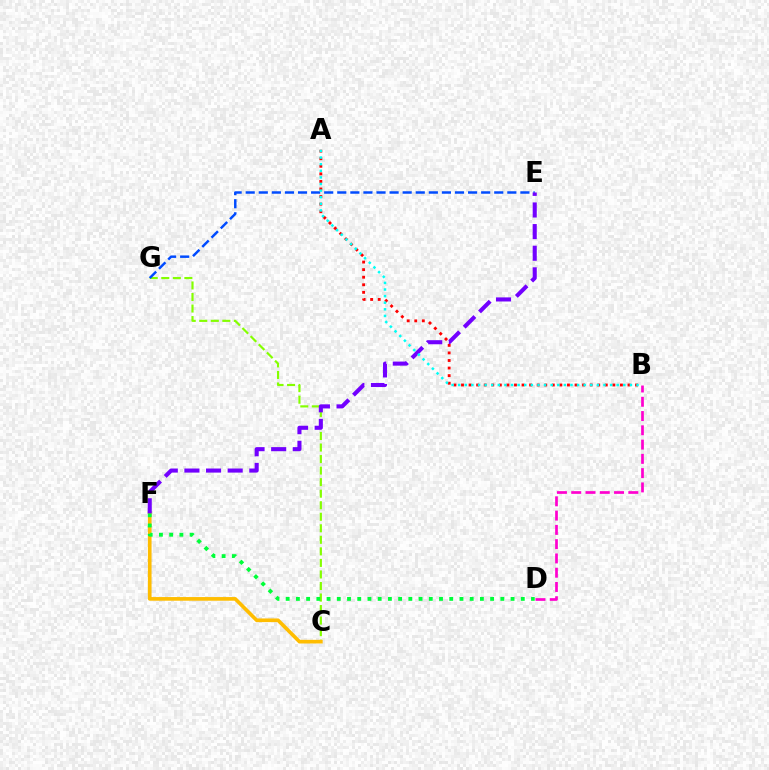{('A', 'B'): [{'color': '#ff0000', 'line_style': 'dotted', 'thickness': 2.06}, {'color': '#00fff6', 'line_style': 'dotted', 'thickness': 1.79}], ('C', 'G'): [{'color': '#84ff00', 'line_style': 'dashed', 'thickness': 1.57}], ('B', 'D'): [{'color': '#ff00cf', 'line_style': 'dashed', 'thickness': 1.94}], ('E', 'G'): [{'color': '#004bff', 'line_style': 'dashed', 'thickness': 1.78}], ('C', 'F'): [{'color': '#ffbd00', 'line_style': 'solid', 'thickness': 2.63}], ('D', 'F'): [{'color': '#00ff39', 'line_style': 'dotted', 'thickness': 2.78}], ('E', 'F'): [{'color': '#7200ff', 'line_style': 'dashed', 'thickness': 2.94}]}